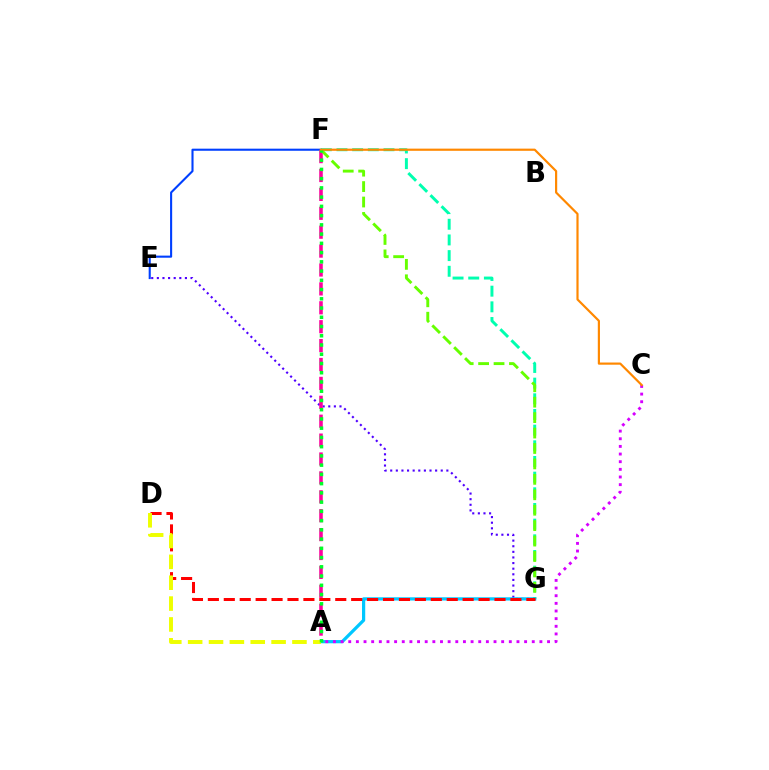{('E', 'F'): [{'color': '#003fff', 'line_style': 'solid', 'thickness': 1.51}], ('E', 'G'): [{'color': '#4f00ff', 'line_style': 'dotted', 'thickness': 1.53}], ('A', 'F'): [{'color': '#ff00a0', 'line_style': 'dashed', 'thickness': 2.57}, {'color': '#00ff27', 'line_style': 'dotted', 'thickness': 2.51}], ('F', 'G'): [{'color': '#00ffaf', 'line_style': 'dashed', 'thickness': 2.13}, {'color': '#66ff00', 'line_style': 'dashed', 'thickness': 2.1}], ('A', 'G'): [{'color': '#00c7ff', 'line_style': 'solid', 'thickness': 2.32}], ('A', 'C'): [{'color': '#d600ff', 'line_style': 'dotted', 'thickness': 2.08}], ('C', 'F'): [{'color': '#ff8800', 'line_style': 'solid', 'thickness': 1.57}], ('D', 'G'): [{'color': '#ff0000', 'line_style': 'dashed', 'thickness': 2.16}], ('A', 'D'): [{'color': '#eeff00', 'line_style': 'dashed', 'thickness': 2.83}]}